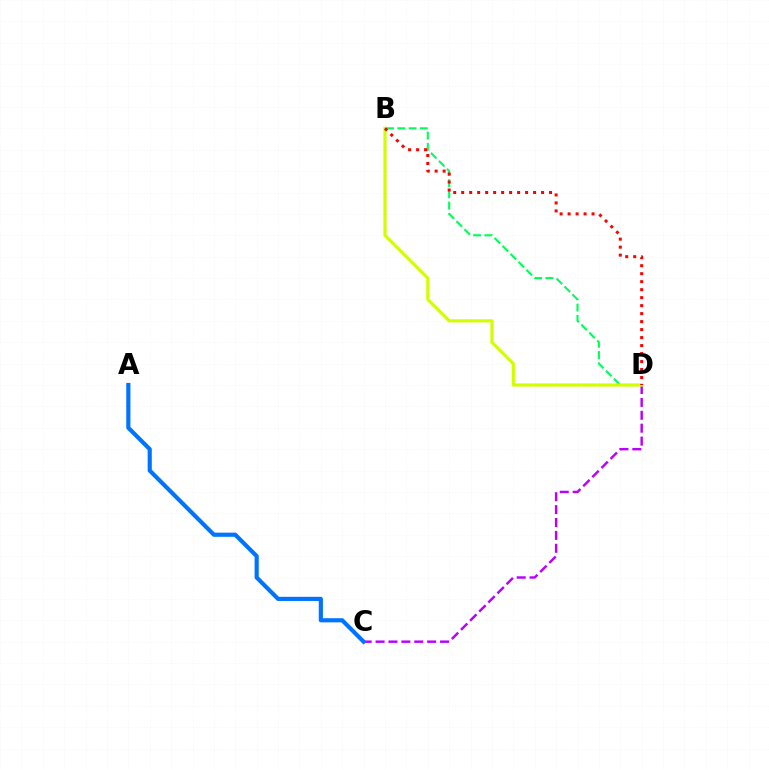{('C', 'D'): [{'color': '#b900ff', 'line_style': 'dashed', 'thickness': 1.75}], ('B', 'D'): [{'color': '#00ff5c', 'line_style': 'dashed', 'thickness': 1.53}, {'color': '#d1ff00', 'line_style': 'solid', 'thickness': 2.27}, {'color': '#ff0000', 'line_style': 'dotted', 'thickness': 2.17}], ('A', 'C'): [{'color': '#0074ff', 'line_style': 'solid', 'thickness': 2.99}]}